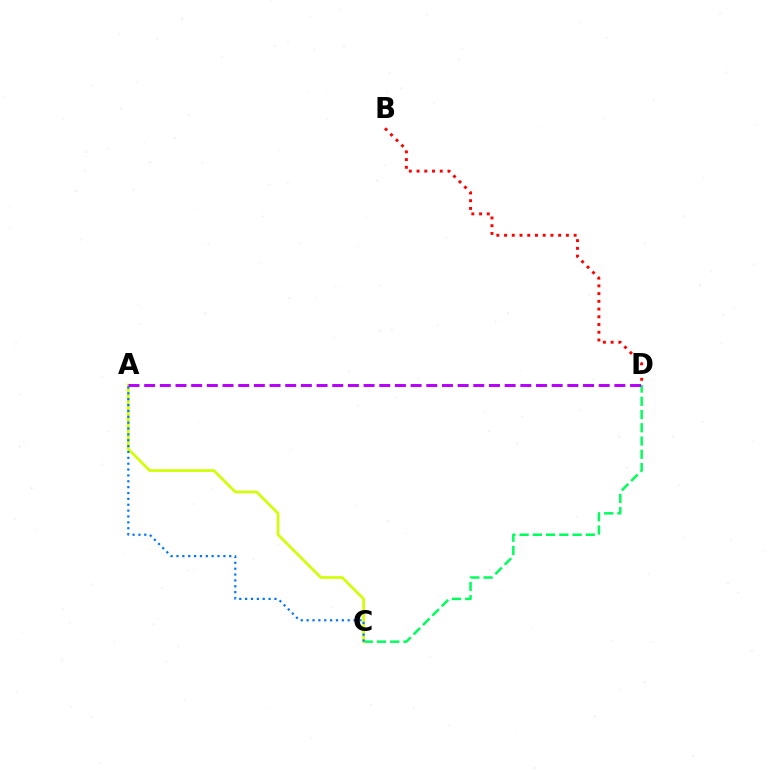{('C', 'D'): [{'color': '#00ff5c', 'line_style': 'dashed', 'thickness': 1.8}], ('A', 'C'): [{'color': '#d1ff00', 'line_style': 'solid', 'thickness': 1.91}, {'color': '#0074ff', 'line_style': 'dotted', 'thickness': 1.59}], ('A', 'D'): [{'color': '#b900ff', 'line_style': 'dashed', 'thickness': 2.13}], ('B', 'D'): [{'color': '#ff0000', 'line_style': 'dotted', 'thickness': 2.1}]}